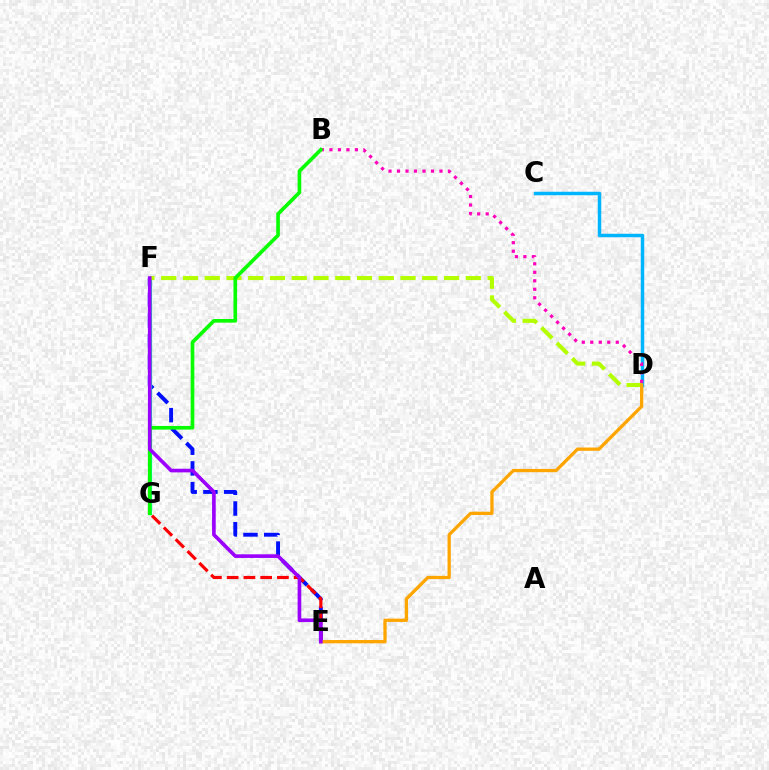{('E', 'F'): [{'color': '#0010ff', 'line_style': 'dashed', 'thickness': 2.81}, {'color': '#9b00ff', 'line_style': 'solid', 'thickness': 2.62}], ('F', 'G'): [{'color': '#00ff9d', 'line_style': 'solid', 'thickness': 2.31}], ('E', 'G'): [{'color': '#ff0000', 'line_style': 'dashed', 'thickness': 2.28}], ('C', 'D'): [{'color': '#00b5ff', 'line_style': 'solid', 'thickness': 2.5}], ('D', 'F'): [{'color': '#b3ff00', 'line_style': 'dashed', 'thickness': 2.96}], ('B', 'D'): [{'color': '#ff00bd', 'line_style': 'dotted', 'thickness': 2.31}], ('D', 'E'): [{'color': '#ffa500', 'line_style': 'solid', 'thickness': 2.36}], ('B', 'G'): [{'color': '#08ff00', 'line_style': 'solid', 'thickness': 2.63}]}